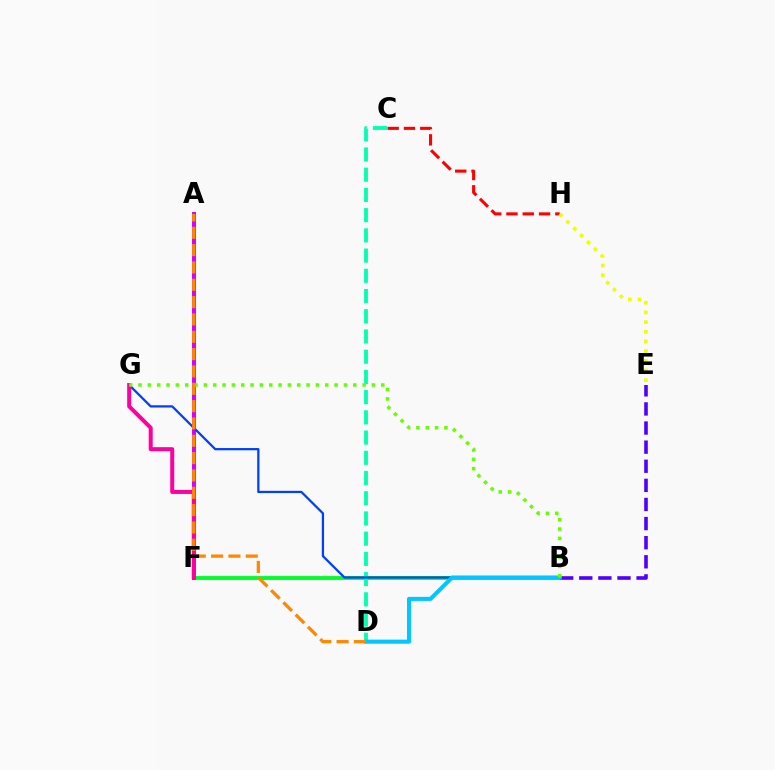{('B', 'F'): [{'color': '#00ff27', 'line_style': 'solid', 'thickness': 2.77}], ('A', 'F'): [{'color': '#d600ff', 'line_style': 'solid', 'thickness': 2.87}], ('C', 'H'): [{'color': '#ff0000', 'line_style': 'dashed', 'thickness': 2.21}], ('B', 'E'): [{'color': '#4f00ff', 'line_style': 'dashed', 'thickness': 2.6}], ('C', 'D'): [{'color': '#00ffaf', 'line_style': 'dashed', 'thickness': 2.75}], ('B', 'G'): [{'color': '#003fff', 'line_style': 'solid', 'thickness': 1.62}, {'color': '#66ff00', 'line_style': 'dotted', 'thickness': 2.54}], ('F', 'G'): [{'color': '#ff00a0', 'line_style': 'solid', 'thickness': 2.87}], ('E', 'H'): [{'color': '#eeff00', 'line_style': 'dotted', 'thickness': 2.63}], ('B', 'D'): [{'color': '#00c7ff', 'line_style': 'solid', 'thickness': 2.93}], ('A', 'D'): [{'color': '#ff8800', 'line_style': 'dashed', 'thickness': 2.35}]}